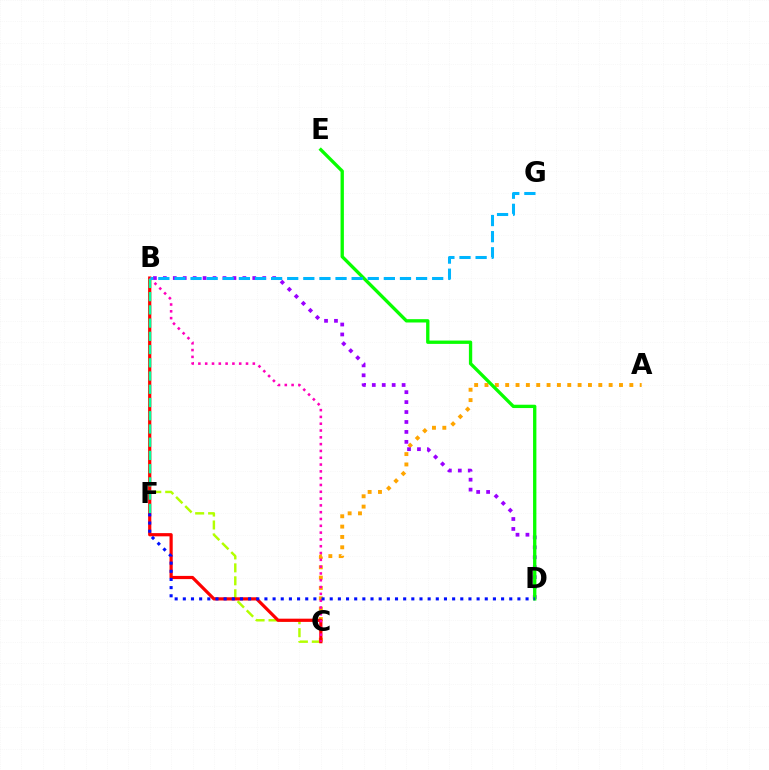{('B', 'C'): [{'color': '#b3ff00', 'line_style': 'dashed', 'thickness': 1.76}, {'color': '#ff0000', 'line_style': 'solid', 'thickness': 2.31}, {'color': '#ff00bd', 'line_style': 'dotted', 'thickness': 1.85}], ('A', 'C'): [{'color': '#ffa500', 'line_style': 'dotted', 'thickness': 2.81}], ('B', 'D'): [{'color': '#9b00ff', 'line_style': 'dotted', 'thickness': 2.7}], ('D', 'E'): [{'color': '#08ff00', 'line_style': 'solid', 'thickness': 2.39}], ('D', 'F'): [{'color': '#0010ff', 'line_style': 'dotted', 'thickness': 2.22}], ('B', 'F'): [{'color': '#00ff9d', 'line_style': 'dashed', 'thickness': 1.8}], ('B', 'G'): [{'color': '#00b5ff', 'line_style': 'dashed', 'thickness': 2.19}]}